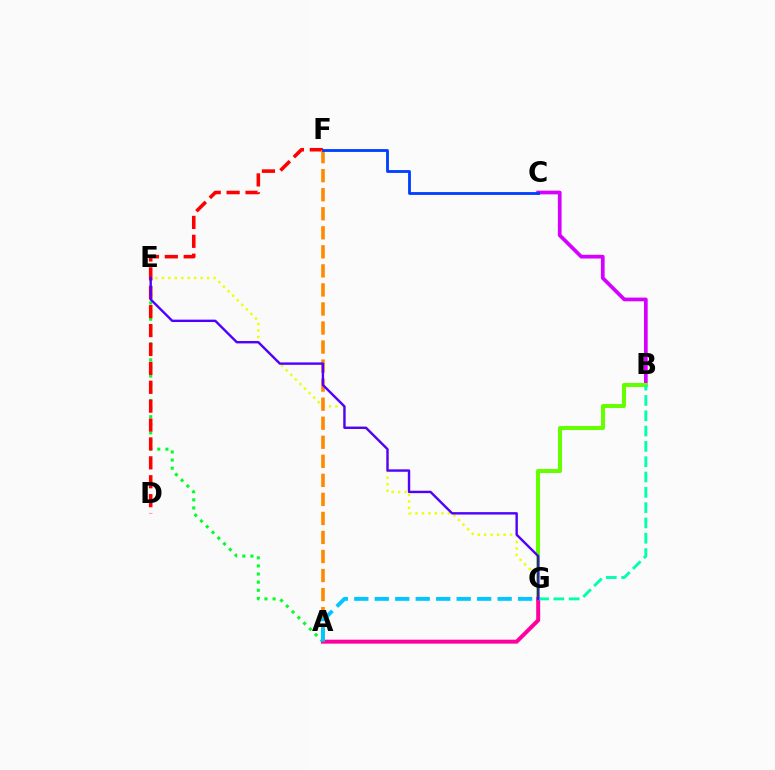{('A', 'E'): [{'color': '#00ff27', 'line_style': 'dotted', 'thickness': 2.21}], ('B', 'C'): [{'color': '#d600ff', 'line_style': 'solid', 'thickness': 2.67}], ('B', 'G'): [{'color': '#66ff00', 'line_style': 'solid', 'thickness': 2.92}, {'color': '#00ffaf', 'line_style': 'dashed', 'thickness': 2.08}], ('E', 'G'): [{'color': '#eeff00', 'line_style': 'dotted', 'thickness': 1.76}, {'color': '#4f00ff', 'line_style': 'solid', 'thickness': 1.73}], ('D', 'F'): [{'color': '#ff0000', 'line_style': 'dashed', 'thickness': 2.57}], ('A', 'F'): [{'color': '#ff8800', 'line_style': 'dashed', 'thickness': 2.59}], ('A', 'G'): [{'color': '#ff00a0', 'line_style': 'solid', 'thickness': 2.87}, {'color': '#00c7ff', 'line_style': 'dashed', 'thickness': 2.78}], ('C', 'F'): [{'color': '#003fff', 'line_style': 'solid', 'thickness': 2.04}]}